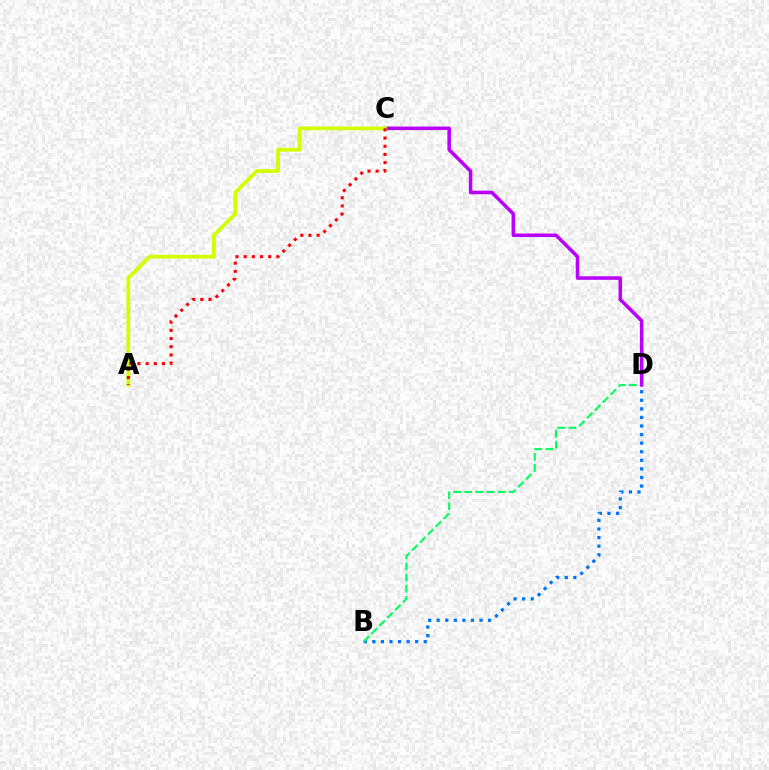{('B', 'D'): [{'color': '#0074ff', 'line_style': 'dotted', 'thickness': 2.33}, {'color': '#00ff5c', 'line_style': 'dashed', 'thickness': 1.51}], ('C', 'D'): [{'color': '#b900ff', 'line_style': 'solid', 'thickness': 2.55}], ('A', 'C'): [{'color': '#d1ff00', 'line_style': 'solid', 'thickness': 2.72}, {'color': '#ff0000', 'line_style': 'dotted', 'thickness': 2.22}]}